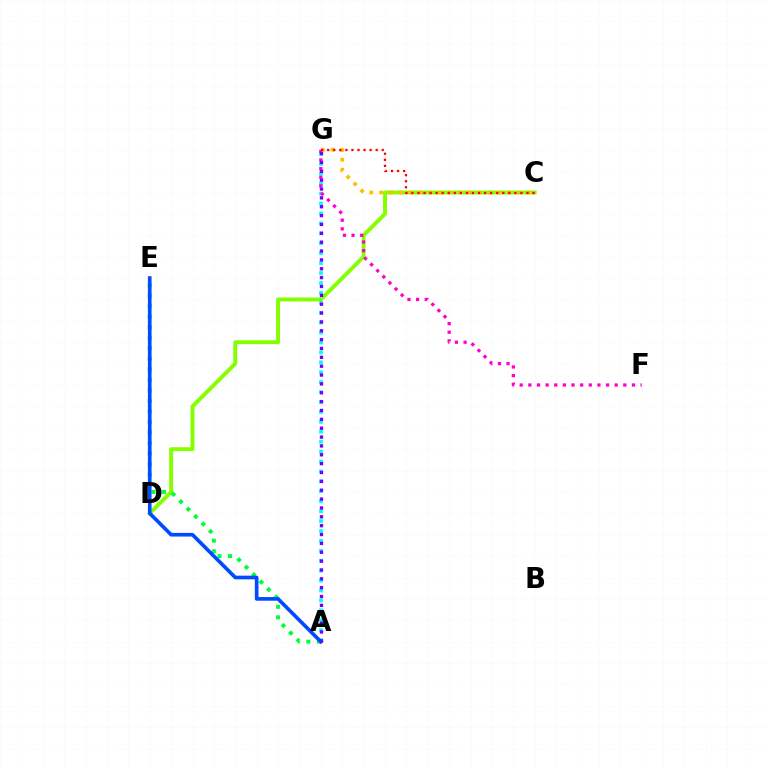{('A', 'G'): [{'color': '#00fff6', 'line_style': 'dotted', 'thickness': 2.7}, {'color': '#7200ff', 'line_style': 'dotted', 'thickness': 2.41}], ('C', 'D'): [{'color': '#84ff00', 'line_style': 'solid', 'thickness': 2.8}], ('C', 'G'): [{'color': '#ffbd00', 'line_style': 'dotted', 'thickness': 2.68}, {'color': '#ff0000', 'line_style': 'dotted', 'thickness': 1.65}], ('F', 'G'): [{'color': '#ff00cf', 'line_style': 'dotted', 'thickness': 2.35}], ('A', 'E'): [{'color': '#00ff39', 'line_style': 'dotted', 'thickness': 2.86}, {'color': '#004bff', 'line_style': 'solid', 'thickness': 2.64}]}